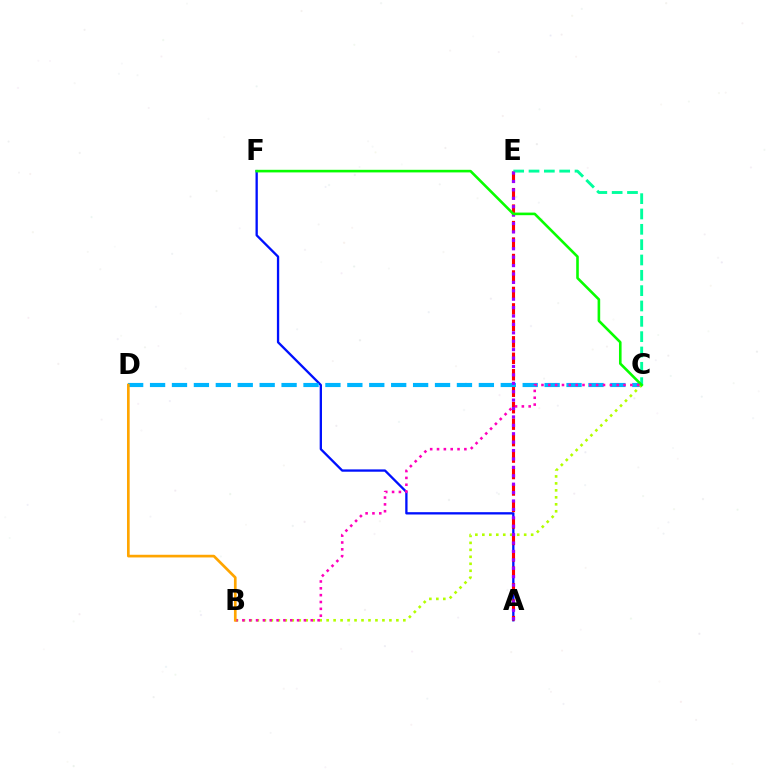{('A', 'F'): [{'color': '#0010ff', 'line_style': 'solid', 'thickness': 1.67}], ('A', 'E'): [{'color': '#ff0000', 'line_style': 'dashed', 'thickness': 2.24}, {'color': '#9b00ff', 'line_style': 'dotted', 'thickness': 2.28}], ('C', 'E'): [{'color': '#00ff9d', 'line_style': 'dashed', 'thickness': 2.08}], ('C', 'D'): [{'color': '#00b5ff', 'line_style': 'dashed', 'thickness': 2.98}], ('B', 'C'): [{'color': '#b3ff00', 'line_style': 'dotted', 'thickness': 1.89}, {'color': '#ff00bd', 'line_style': 'dotted', 'thickness': 1.86}], ('C', 'F'): [{'color': '#08ff00', 'line_style': 'solid', 'thickness': 1.88}], ('B', 'D'): [{'color': '#ffa500', 'line_style': 'solid', 'thickness': 1.93}]}